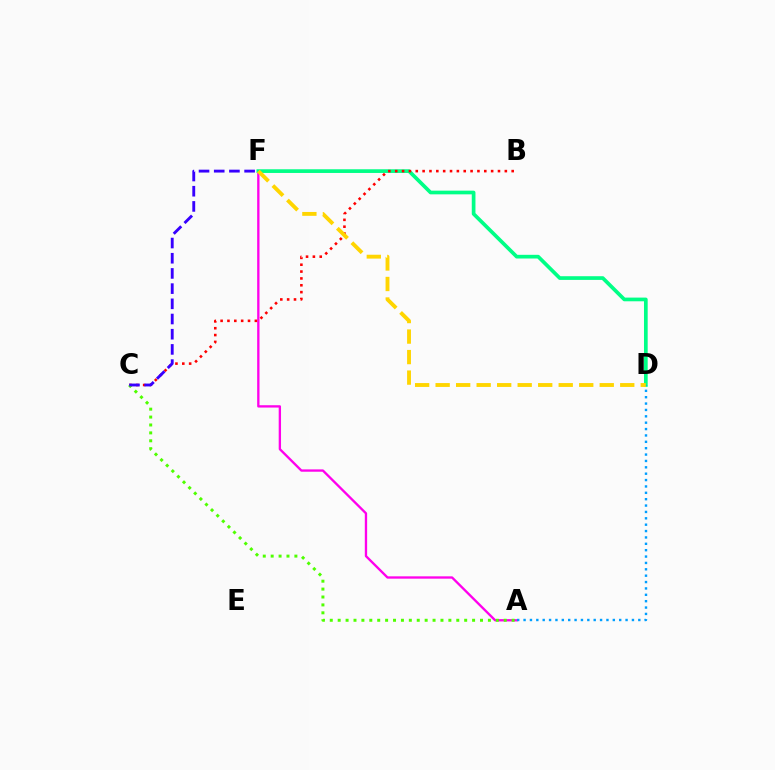{('A', 'F'): [{'color': '#ff00ed', 'line_style': 'solid', 'thickness': 1.68}], ('D', 'F'): [{'color': '#00ff86', 'line_style': 'solid', 'thickness': 2.66}, {'color': '#ffd500', 'line_style': 'dashed', 'thickness': 2.79}], ('B', 'C'): [{'color': '#ff0000', 'line_style': 'dotted', 'thickness': 1.86}], ('A', 'C'): [{'color': '#4fff00', 'line_style': 'dotted', 'thickness': 2.15}], ('A', 'D'): [{'color': '#009eff', 'line_style': 'dotted', 'thickness': 1.73}], ('C', 'F'): [{'color': '#3700ff', 'line_style': 'dashed', 'thickness': 2.06}]}